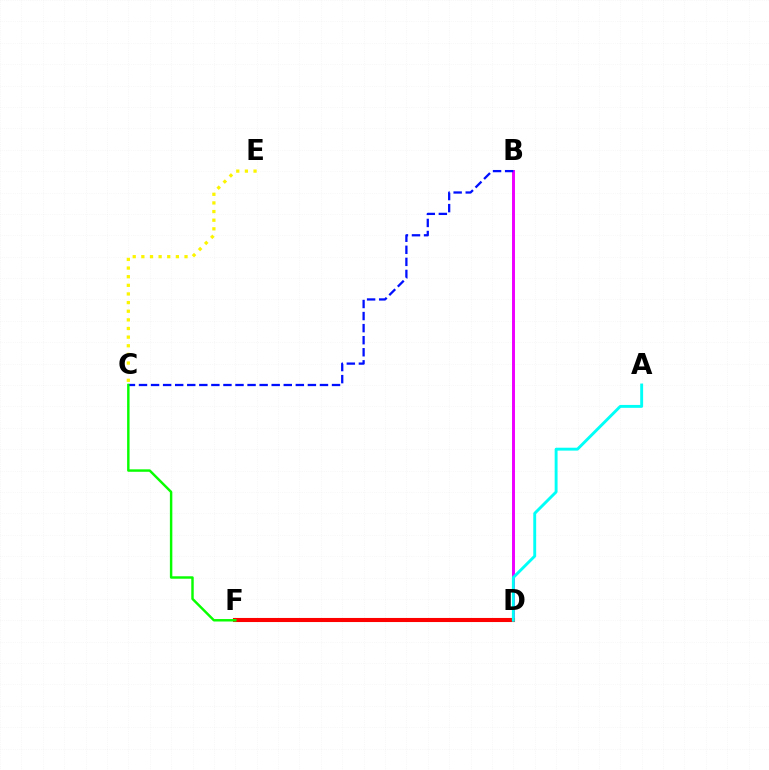{('B', 'D'): [{'color': '#ee00ff', 'line_style': 'solid', 'thickness': 2.13}], ('B', 'C'): [{'color': '#0010ff', 'line_style': 'dashed', 'thickness': 1.64}], ('D', 'F'): [{'color': '#ff0000', 'line_style': 'solid', 'thickness': 2.94}], ('C', 'E'): [{'color': '#fcf500', 'line_style': 'dotted', 'thickness': 2.35}], ('C', 'F'): [{'color': '#08ff00', 'line_style': 'solid', 'thickness': 1.76}], ('A', 'D'): [{'color': '#00fff6', 'line_style': 'solid', 'thickness': 2.08}]}